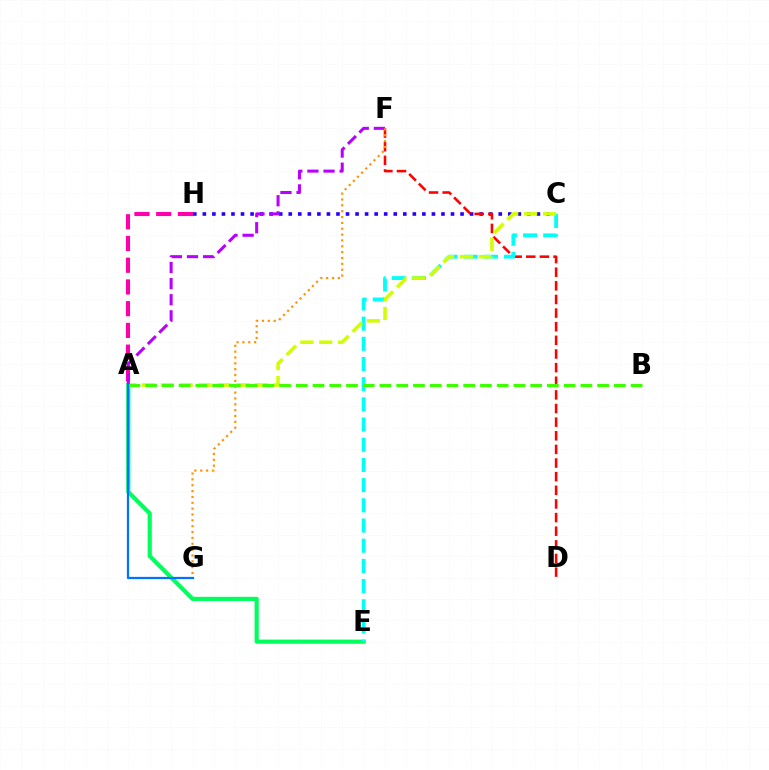{('A', 'E'): [{'color': '#00ff5c', 'line_style': 'solid', 'thickness': 2.99}], ('A', 'H'): [{'color': '#ff00ac', 'line_style': 'dashed', 'thickness': 2.95}], ('C', 'H'): [{'color': '#2500ff', 'line_style': 'dotted', 'thickness': 2.59}], ('D', 'F'): [{'color': '#ff0000', 'line_style': 'dashed', 'thickness': 1.85}], ('C', 'E'): [{'color': '#00fff6', 'line_style': 'dashed', 'thickness': 2.74}], ('A', 'C'): [{'color': '#d1ff00', 'line_style': 'dashed', 'thickness': 2.56}], ('A', 'F'): [{'color': '#b900ff', 'line_style': 'dashed', 'thickness': 2.19}], ('F', 'G'): [{'color': '#ff9400', 'line_style': 'dotted', 'thickness': 1.59}], ('A', 'B'): [{'color': '#3dff00', 'line_style': 'dashed', 'thickness': 2.27}], ('A', 'G'): [{'color': '#0074ff', 'line_style': 'solid', 'thickness': 1.63}]}